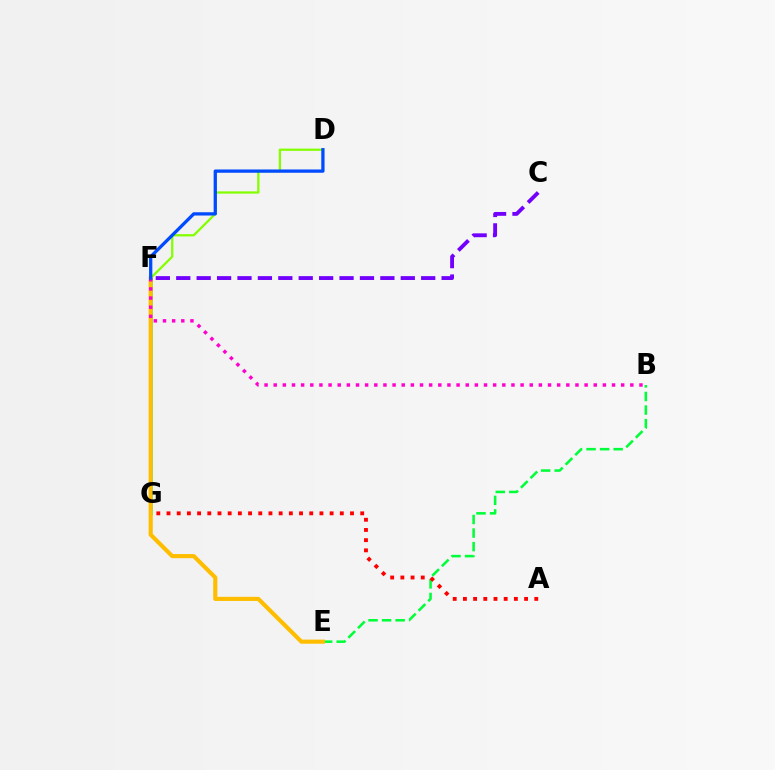{('D', 'G'): [{'color': '#84ff00', 'line_style': 'solid', 'thickness': 1.63}], ('F', 'G'): [{'color': '#00fff6', 'line_style': 'solid', 'thickness': 2.13}], ('B', 'E'): [{'color': '#00ff39', 'line_style': 'dashed', 'thickness': 1.84}], ('E', 'F'): [{'color': '#ffbd00', 'line_style': 'solid', 'thickness': 2.98}], ('C', 'F'): [{'color': '#7200ff', 'line_style': 'dashed', 'thickness': 2.77}], ('B', 'F'): [{'color': '#ff00cf', 'line_style': 'dotted', 'thickness': 2.48}], ('D', 'F'): [{'color': '#004bff', 'line_style': 'solid', 'thickness': 2.36}], ('A', 'G'): [{'color': '#ff0000', 'line_style': 'dotted', 'thickness': 2.77}]}